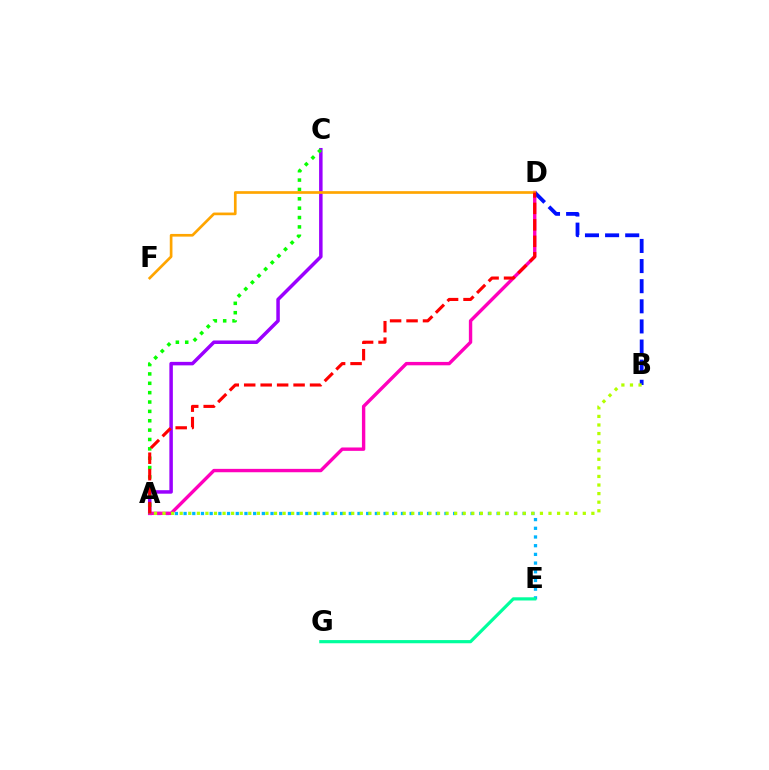{('A', 'C'): [{'color': '#9b00ff', 'line_style': 'solid', 'thickness': 2.52}, {'color': '#08ff00', 'line_style': 'dotted', 'thickness': 2.54}], ('A', 'E'): [{'color': '#00b5ff', 'line_style': 'dotted', 'thickness': 2.36}], ('A', 'D'): [{'color': '#ff00bd', 'line_style': 'solid', 'thickness': 2.44}, {'color': '#ff0000', 'line_style': 'dashed', 'thickness': 2.24}], ('B', 'D'): [{'color': '#0010ff', 'line_style': 'dashed', 'thickness': 2.73}], ('A', 'B'): [{'color': '#b3ff00', 'line_style': 'dotted', 'thickness': 2.33}], ('D', 'F'): [{'color': '#ffa500', 'line_style': 'solid', 'thickness': 1.93}], ('E', 'G'): [{'color': '#00ff9d', 'line_style': 'solid', 'thickness': 2.29}]}